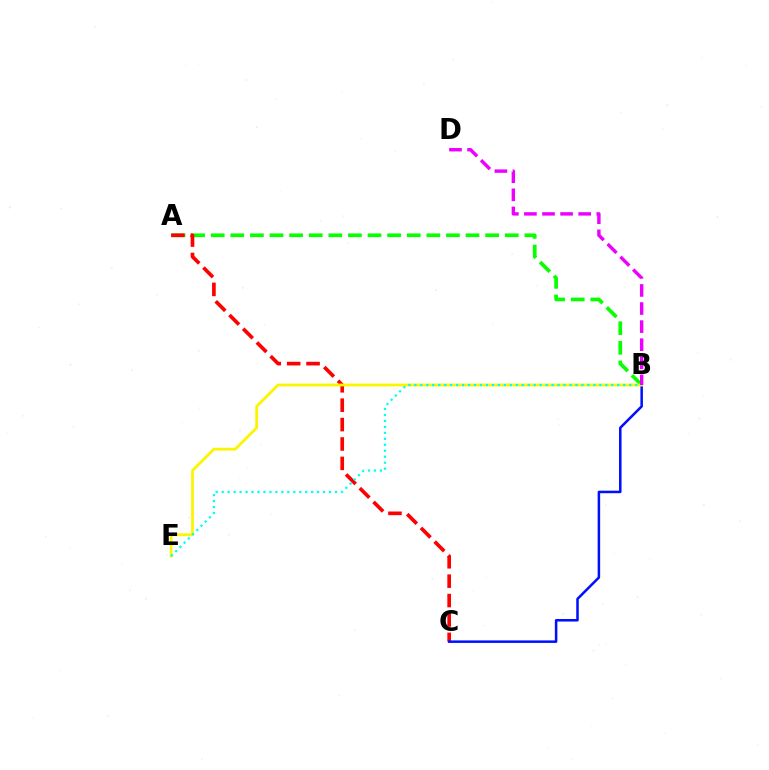{('A', 'B'): [{'color': '#08ff00', 'line_style': 'dashed', 'thickness': 2.66}], ('A', 'C'): [{'color': '#ff0000', 'line_style': 'dashed', 'thickness': 2.64}], ('B', 'C'): [{'color': '#0010ff', 'line_style': 'solid', 'thickness': 1.82}], ('B', 'E'): [{'color': '#fcf500', 'line_style': 'solid', 'thickness': 2.01}, {'color': '#00fff6', 'line_style': 'dotted', 'thickness': 1.62}], ('B', 'D'): [{'color': '#ee00ff', 'line_style': 'dashed', 'thickness': 2.46}]}